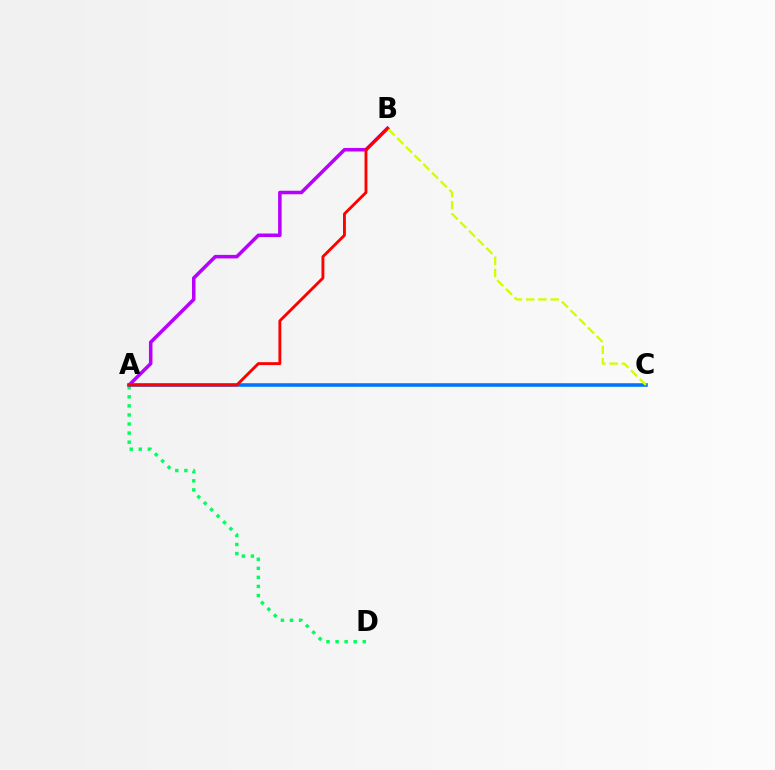{('A', 'B'): [{'color': '#b900ff', 'line_style': 'solid', 'thickness': 2.54}, {'color': '#ff0000', 'line_style': 'solid', 'thickness': 2.07}], ('A', 'D'): [{'color': '#00ff5c', 'line_style': 'dotted', 'thickness': 2.46}], ('A', 'C'): [{'color': '#0074ff', 'line_style': 'solid', 'thickness': 2.56}], ('B', 'C'): [{'color': '#d1ff00', 'line_style': 'dashed', 'thickness': 1.66}]}